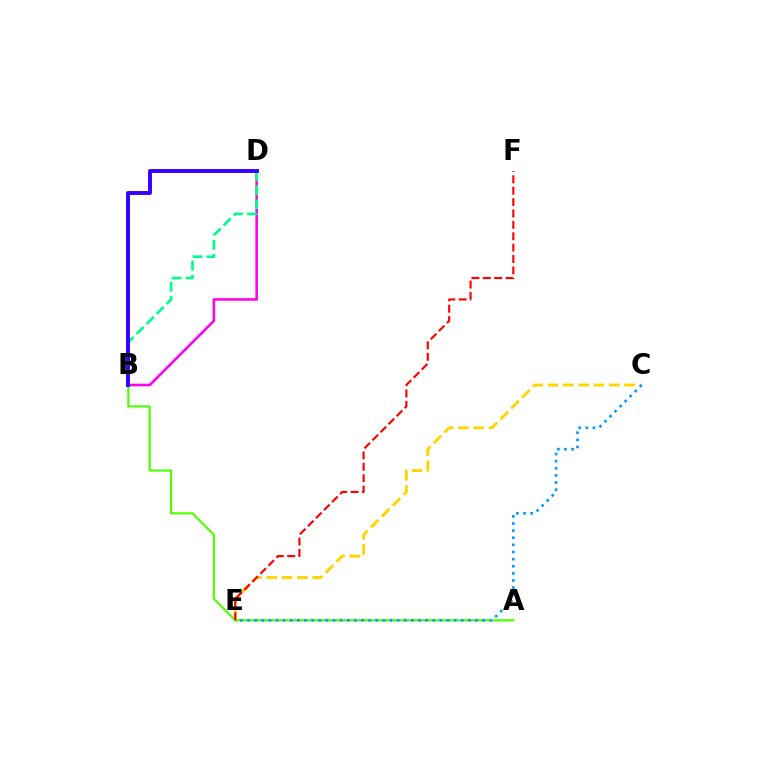{('B', 'D'): [{'color': '#ff00ed', 'line_style': 'solid', 'thickness': 1.85}, {'color': '#00ff86', 'line_style': 'dashed', 'thickness': 1.92}, {'color': '#3700ff', 'line_style': 'solid', 'thickness': 2.82}], ('C', 'E'): [{'color': '#ffd500', 'line_style': 'dashed', 'thickness': 2.08}, {'color': '#009eff', 'line_style': 'dotted', 'thickness': 1.94}], ('A', 'B'): [{'color': '#4fff00', 'line_style': 'solid', 'thickness': 1.56}], ('E', 'F'): [{'color': '#ff0000', 'line_style': 'dashed', 'thickness': 1.55}]}